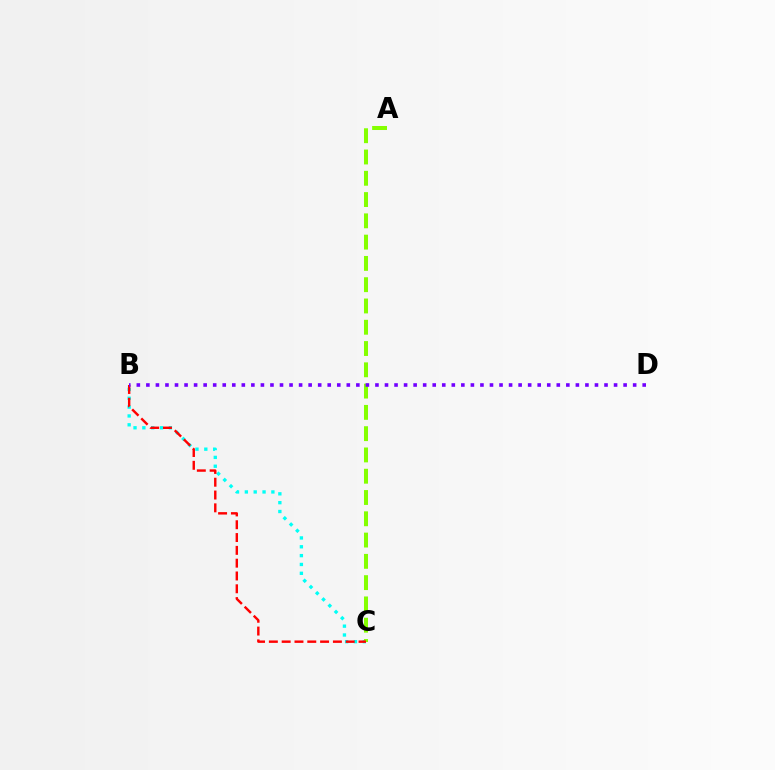{('B', 'C'): [{'color': '#00fff6', 'line_style': 'dotted', 'thickness': 2.4}, {'color': '#ff0000', 'line_style': 'dashed', 'thickness': 1.74}], ('A', 'C'): [{'color': '#84ff00', 'line_style': 'dashed', 'thickness': 2.89}], ('B', 'D'): [{'color': '#7200ff', 'line_style': 'dotted', 'thickness': 2.59}]}